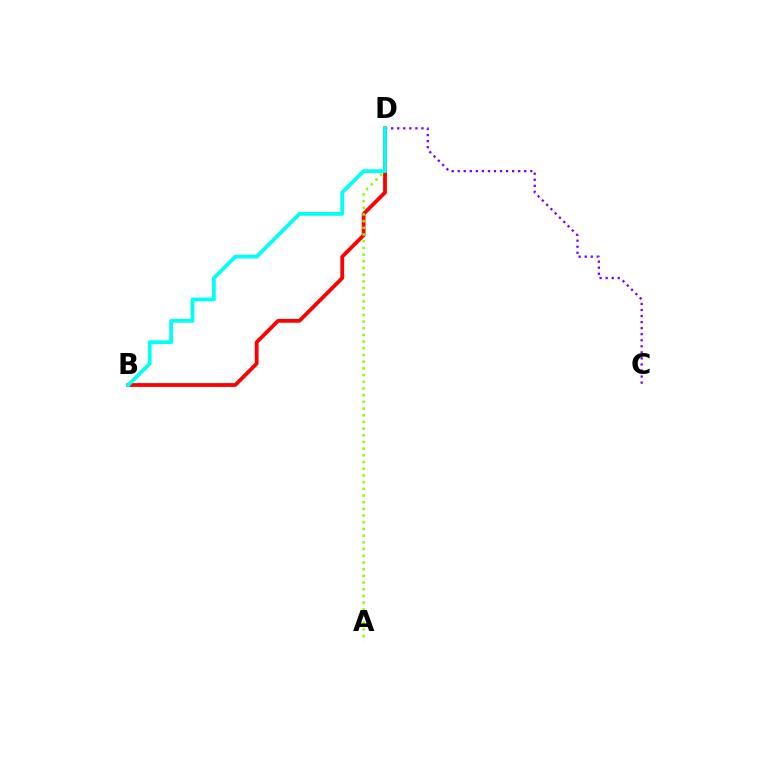{('B', 'D'): [{'color': '#ff0000', 'line_style': 'solid', 'thickness': 2.73}, {'color': '#00fff6', 'line_style': 'solid', 'thickness': 2.71}], ('A', 'D'): [{'color': '#84ff00', 'line_style': 'dotted', 'thickness': 1.82}], ('C', 'D'): [{'color': '#7200ff', 'line_style': 'dotted', 'thickness': 1.64}]}